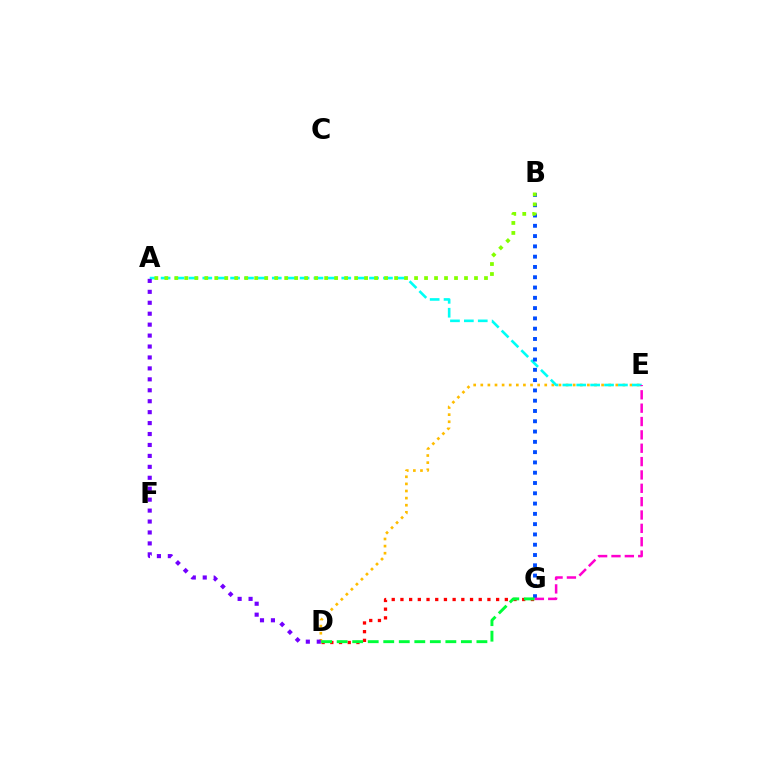{('D', 'G'): [{'color': '#ff0000', 'line_style': 'dotted', 'thickness': 2.36}, {'color': '#00ff39', 'line_style': 'dashed', 'thickness': 2.11}], ('D', 'E'): [{'color': '#ffbd00', 'line_style': 'dotted', 'thickness': 1.93}], ('A', 'E'): [{'color': '#00fff6', 'line_style': 'dashed', 'thickness': 1.89}], ('A', 'D'): [{'color': '#7200ff', 'line_style': 'dotted', 'thickness': 2.97}], ('B', 'G'): [{'color': '#004bff', 'line_style': 'dotted', 'thickness': 2.8}], ('A', 'B'): [{'color': '#84ff00', 'line_style': 'dotted', 'thickness': 2.71}], ('E', 'G'): [{'color': '#ff00cf', 'line_style': 'dashed', 'thickness': 1.81}]}